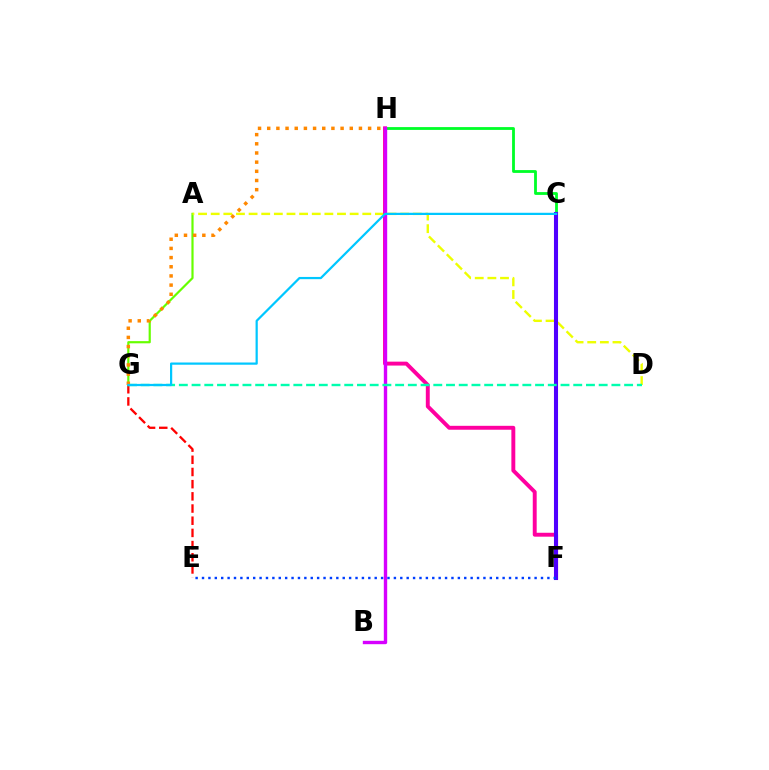{('E', 'G'): [{'color': '#ff0000', 'line_style': 'dashed', 'thickness': 1.66}], ('C', 'H'): [{'color': '#00ff27', 'line_style': 'solid', 'thickness': 2.03}], ('A', 'G'): [{'color': '#66ff00', 'line_style': 'solid', 'thickness': 1.58}], ('A', 'D'): [{'color': '#eeff00', 'line_style': 'dashed', 'thickness': 1.72}], ('F', 'H'): [{'color': '#ff00a0', 'line_style': 'solid', 'thickness': 2.82}], ('B', 'H'): [{'color': '#d600ff', 'line_style': 'solid', 'thickness': 2.44}], ('C', 'F'): [{'color': '#4f00ff', 'line_style': 'solid', 'thickness': 2.94}], ('D', 'G'): [{'color': '#00ffaf', 'line_style': 'dashed', 'thickness': 1.73}], ('E', 'F'): [{'color': '#003fff', 'line_style': 'dotted', 'thickness': 1.74}], ('G', 'H'): [{'color': '#ff8800', 'line_style': 'dotted', 'thickness': 2.49}], ('C', 'G'): [{'color': '#00c7ff', 'line_style': 'solid', 'thickness': 1.6}]}